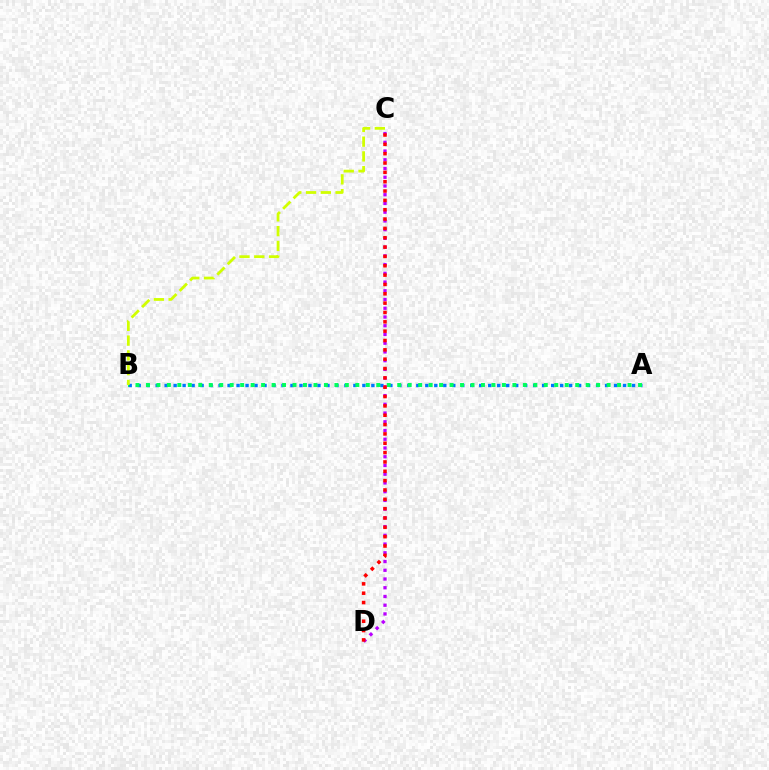{('A', 'B'): [{'color': '#0074ff', 'line_style': 'dotted', 'thickness': 2.44}, {'color': '#00ff5c', 'line_style': 'dotted', 'thickness': 2.84}], ('C', 'D'): [{'color': '#b900ff', 'line_style': 'dotted', 'thickness': 2.37}, {'color': '#ff0000', 'line_style': 'dotted', 'thickness': 2.54}], ('B', 'C'): [{'color': '#d1ff00', 'line_style': 'dashed', 'thickness': 2.01}]}